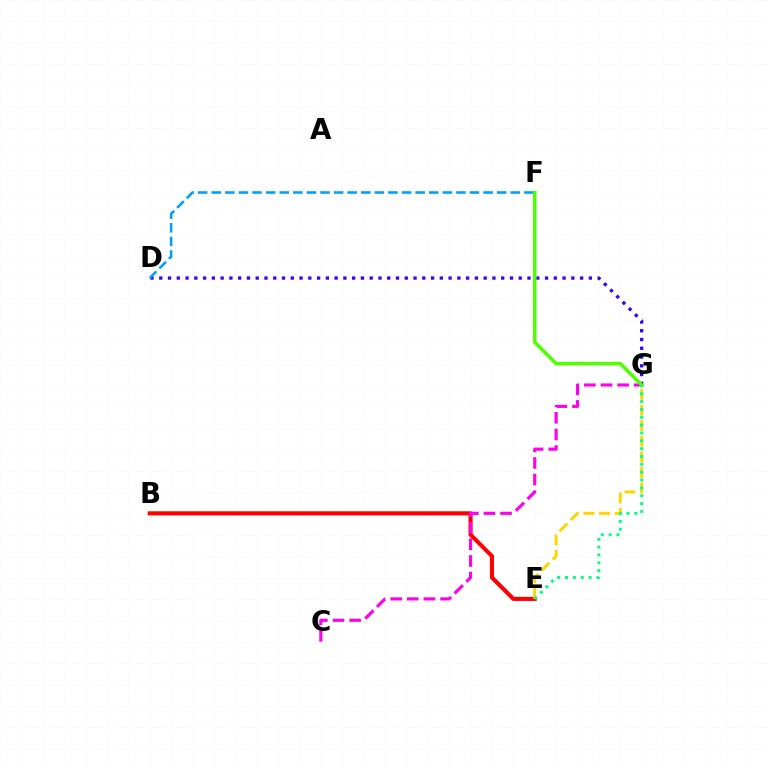{('D', 'G'): [{'color': '#3700ff', 'line_style': 'dotted', 'thickness': 2.38}], ('D', 'F'): [{'color': '#009eff', 'line_style': 'dashed', 'thickness': 1.85}], ('B', 'E'): [{'color': '#ff0000', 'line_style': 'solid', 'thickness': 2.94}], ('E', 'G'): [{'color': '#ffd500', 'line_style': 'dashed', 'thickness': 2.12}, {'color': '#00ff86', 'line_style': 'dotted', 'thickness': 2.13}], ('C', 'G'): [{'color': '#ff00ed', 'line_style': 'dashed', 'thickness': 2.26}], ('F', 'G'): [{'color': '#4fff00', 'line_style': 'solid', 'thickness': 2.56}]}